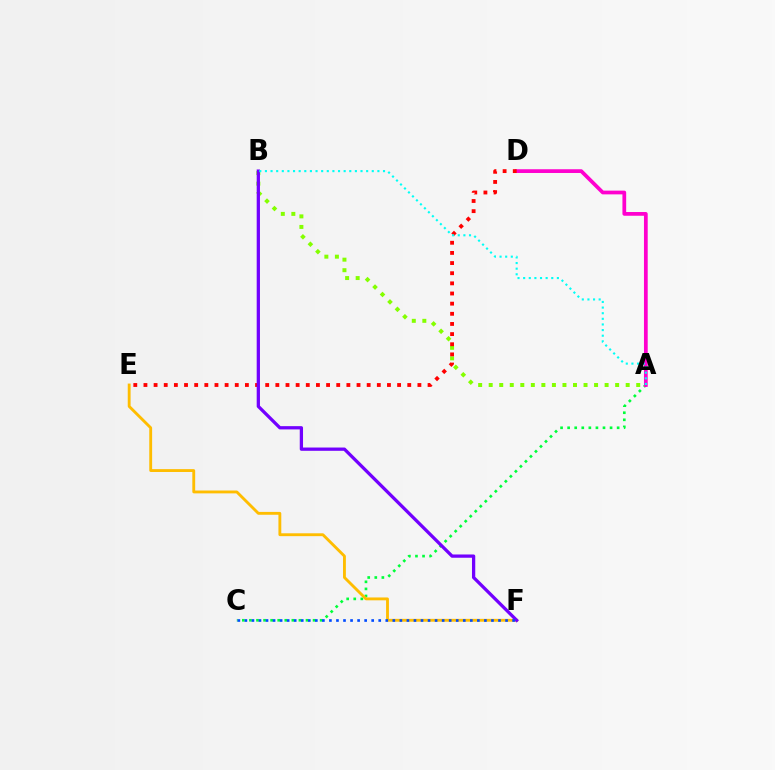{('A', 'C'): [{'color': '#00ff39', 'line_style': 'dotted', 'thickness': 1.92}], ('E', 'F'): [{'color': '#ffbd00', 'line_style': 'solid', 'thickness': 2.06}], ('A', 'D'): [{'color': '#ff00cf', 'line_style': 'solid', 'thickness': 2.69}], ('A', 'B'): [{'color': '#84ff00', 'line_style': 'dotted', 'thickness': 2.86}, {'color': '#00fff6', 'line_style': 'dotted', 'thickness': 1.53}], ('D', 'E'): [{'color': '#ff0000', 'line_style': 'dotted', 'thickness': 2.76}], ('B', 'F'): [{'color': '#7200ff', 'line_style': 'solid', 'thickness': 2.35}], ('C', 'F'): [{'color': '#004bff', 'line_style': 'dotted', 'thickness': 1.91}]}